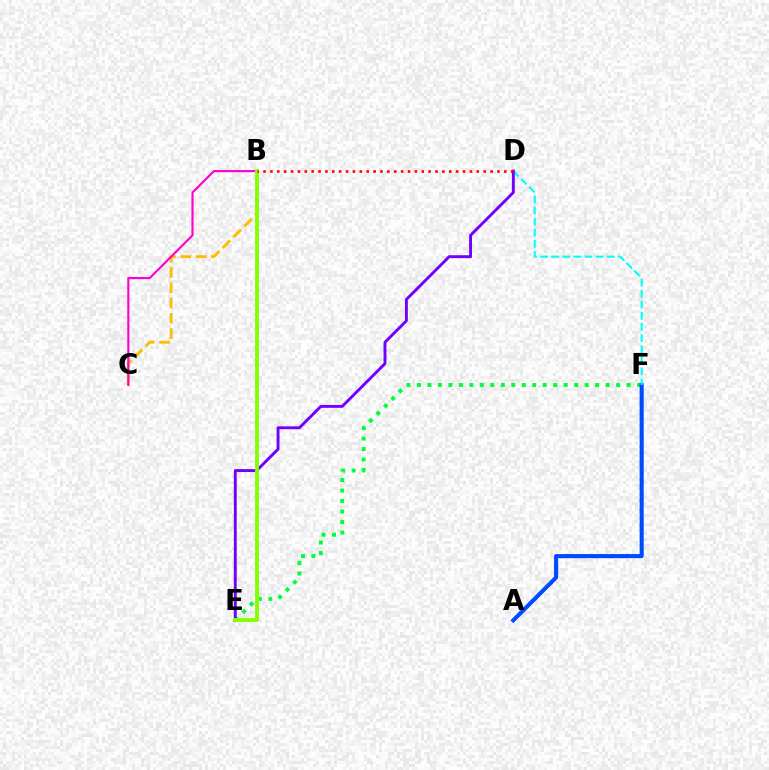{('B', 'C'): [{'color': '#ffbd00', 'line_style': 'dashed', 'thickness': 2.07}, {'color': '#ff00cf', 'line_style': 'solid', 'thickness': 1.54}], ('E', 'F'): [{'color': '#00ff39', 'line_style': 'dotted', 'thickness': 2.85}], ('A', 'F'): [{'color': '#004bff', 'line_style': 'solid', 'thickness': 2.95}], ('D', 'F'): [{'color': '#00fff6', 'line_style': 'dashed', 'thickness': 1.51}], ('D', 'E'): [{'color': '#7200ff', 'line_style': 'solid', 'thickness': 2.09}], ('B', 'E'): [{'color': '#84ff00', 'line_style': 'solid', 'thickness': 2.78}], ('B', 'D'): [{'color': '#ff0000', 'line_style': 'dotted', 'thickness': 1.87}]}